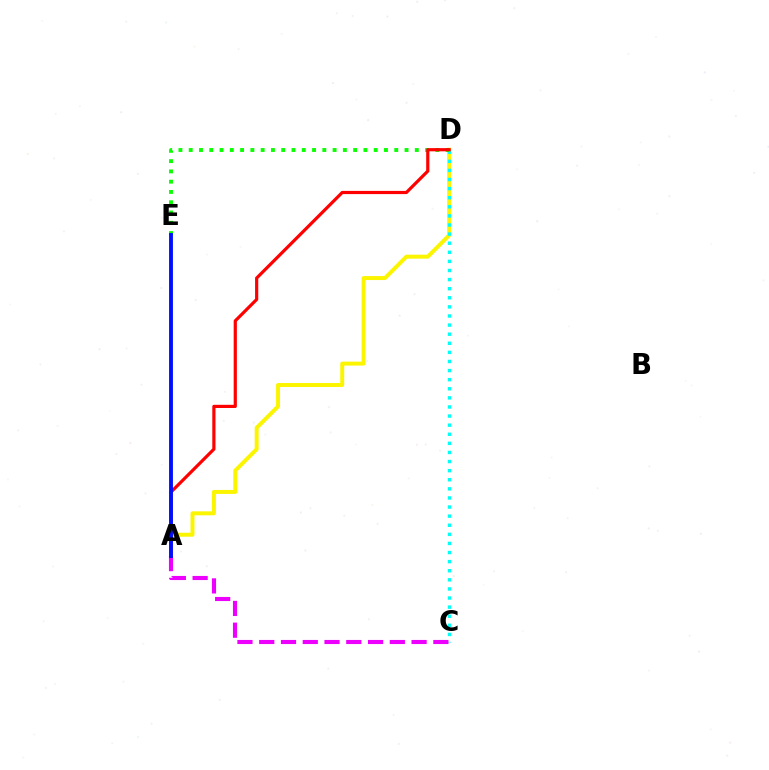{('A', 'D'): [{'color': '#fcf500', 'line_style': 'solid', 'thickness': 2.85}, {'color': '#ff0000', 'line_style': 'solid', 'thickness': 2.29}], ('C', 'D'): [{'color': '#00fff6', 'line_style': 'dotted', 'thickness': 2.47}], ('A', 'C'): [{'color': '#ee00ff', 'line_style': 'dashed', 'thickness': 2.96}], ('D', 'E'): [{'color': '#08ff00', 'line_style': 'dotted', 'thickness': 2.79}], ('A', 'E'): [{'color': '#0010ff', 'line_style': 'solid', 'thickness': 2.78}]}